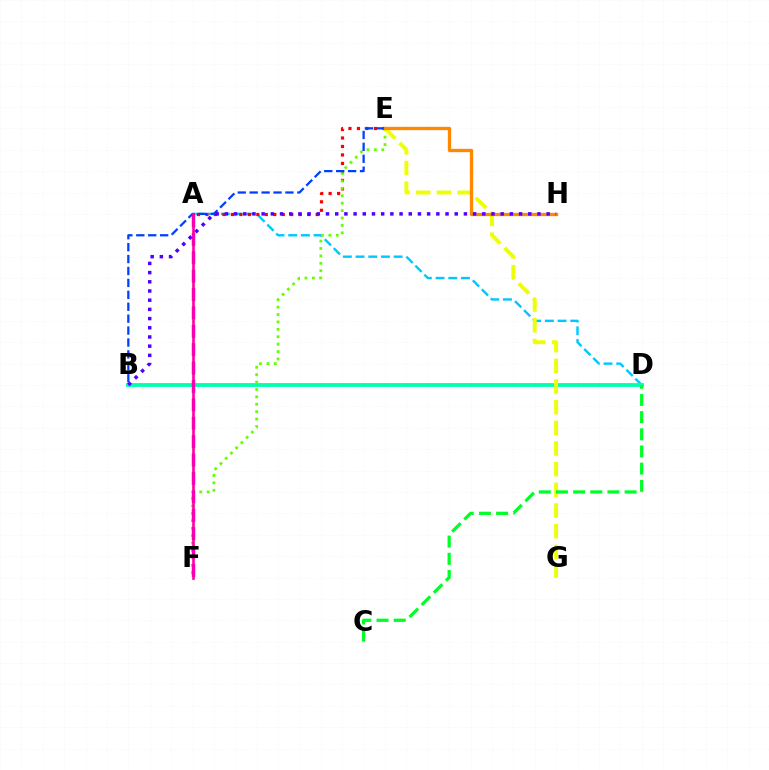{('A', 'D'): [{'color': '#00c7ff', 'line_style': 'dashed', 'thickness': 1.73}], ('B', 'D'): [{'color': '#00ffaf', 'line_style': 'solid', 'thickness': 2.76}], ('A', 'E'): [{'color': '#ff0000', 'line_style': 'dotted', 'thickness': 2.3}], ('E', 'F'): [{'color': '#66ff00', 'line_style': 'dotted', 'thickness': 2.01}], ('B', 'E'): [{'color': '#003fff', 'line_style': 'dashed', 'thickness': 1.62}], ('E', 'G'): [{'color': '#eeff00', 'line_style': 'dashed', 'thickness': 2.81}], ('E', 'H'): [{'color': '#ff8800', 'line_style': 'solid', 'thickness': 2.38}], ('C', 'D'): [{'color': '#00ff27', 'line_style': 'dashed', 'thickness': 2.33}], ('A', 'F'): [{'color': '#d600ff', 'line_style': 'dashed', 'thickness': 2.5}, {'color': '#ff00a0', 'line_style': 'solid', 'thickness': 1.88}], ('B', 'H'): [{'color': '#4f00ff', 'line_style': 'dotted', 'thickness': 2.5}]}